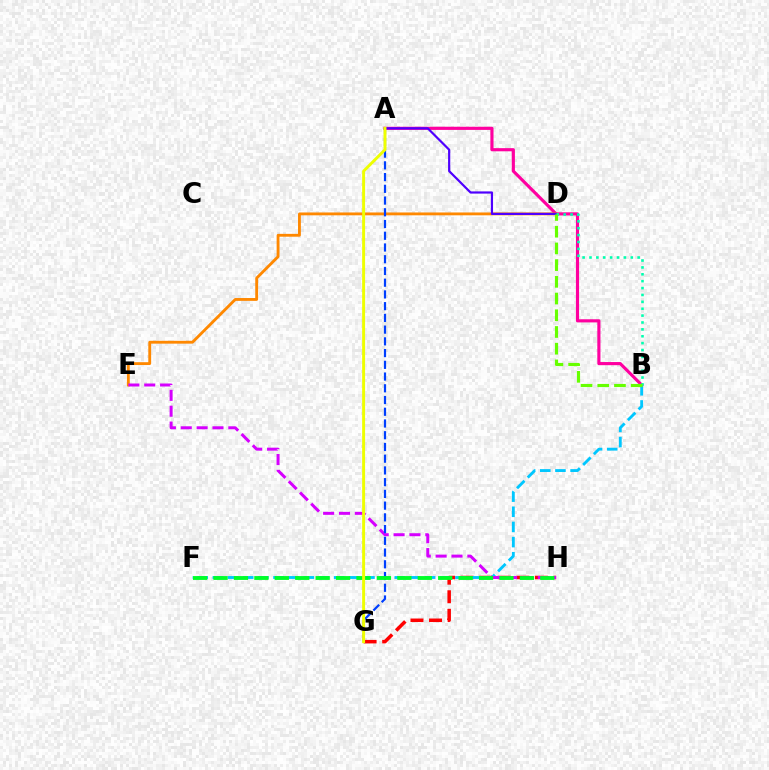{('A', 'B'): [{'color': '#ff00a0', 'line_style': 'solid', 'thickness': 2.26}], ('G', 'H'): [{'color': '#ff0000', 'line_style': 'dashed', 'thickness': 2.52}], ('D', 'E'): [{'color': '#ff8800', 'line_style': 'solid', 'thickness': 2.05}], ('B', 'F'): [{'color': '#00c7ff', 'line_style': 'dashed', 'thickness': 2.06}], ('E', 'H'): [{'color': '#d600ff', 'line_style': 'dashed', 'thickness': 2.15}], ('A', 'D'): [{'color': '#4f00ff', 'line_style': 'solid', 'thickness': 1.58}], ('B', 'D'): [{'color': '#00ffaf', 'line_style': 'dotted', 'thickness': 1.87}, {'color': '#66ff00', 'line_style': 'dashed', 'thickness': 2.27}], ('A', 'G'): [{'color': '#003fff', 'line_style': 'dashed', 'thickness': 1.59}, {'color': '#eeff00', 'line_style': 'solid', 'thickness': 2.12}], ('F', 'H'): [{'color': '#00ff27', 'line_style': 'dashed', 'thickness': 2.77}]}